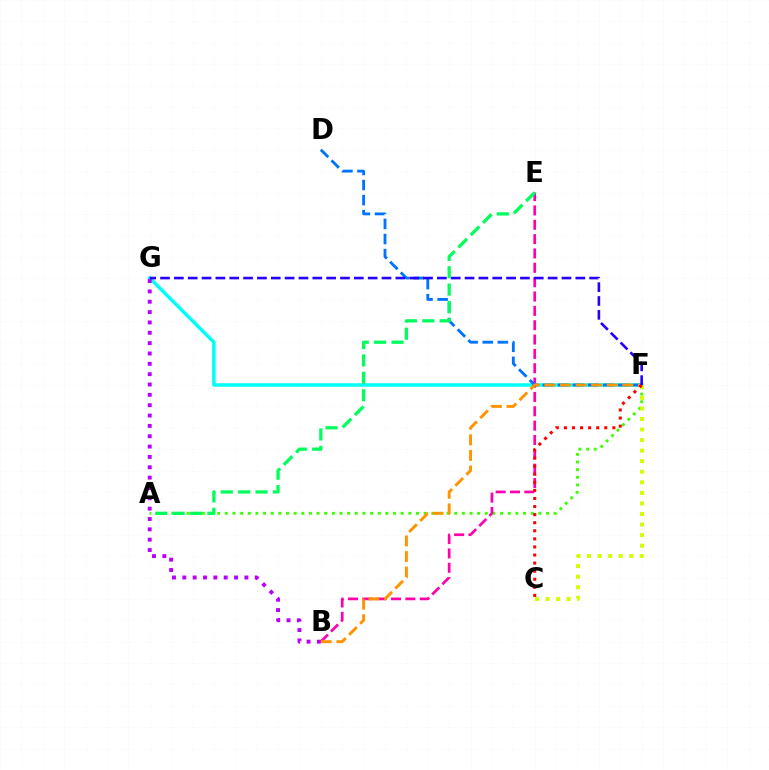{('A', 'F'): [{'color': '#3dff00', 'line_style': 'dotted', 'thickness': 2.08}], ('F', 'G'): [{'color': '#00fff6', 'line_style': 'solid', 'thickness': 2.52}, {'color': '#2500ff', 'line_style': 'dashed', 'thickness': 1.88}], ('B', 'E'): [{'color': '#ff00ac', 'line_style': 'dashed', 'thickness': 1.95}], ('D', 'F'): [{'color': '#0074ff', 'line_style': 'dashed', 'thickness': 2.05}], ('B', 'F'): [{'color': '#ff9400', 'line_style': 'dashed', 'thickness': 2.12}], ('C', 'F'): [{'color': '#d1ff00', 'line_style': 'dotted', 'thickness': 2.87}, {'color': '#ff0000', 'line_style': 'dotted', 'thickness': 2.19}], ('B', 'G'): [{'color': '#b900ff', 'line_style': 'dotted', 'thickness': 2.81}], ('A', 'E'): [{'color': '#00ff5c', 'line_style': 'dashed', 'thickness': 2.36}]}